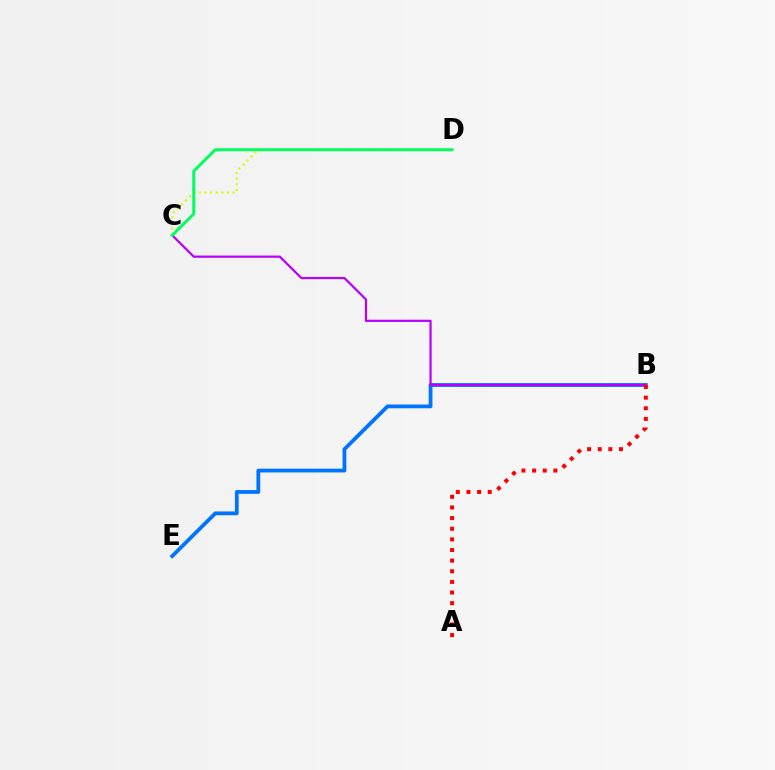{('B', 'E'): [{'color': '#0074ff', 'line_style': 'solid', 'thickness': 2.72}], ('B', 'C'): [{'color': '#b900ff', 'line_style': 'solid', 'thickness': 1.59}], ('A', 'B'): [{'color': '#ff0000', 'line_style': 'dotted', 'thickness': 2.89}], ('C', 'D'): [{'color': '#d1ff00', 'line_style': 'dotted', 'thickness': 1.54}, {'color': '#00ff5c', 'line_style': 'solid', 'thickness': 2.14}]}